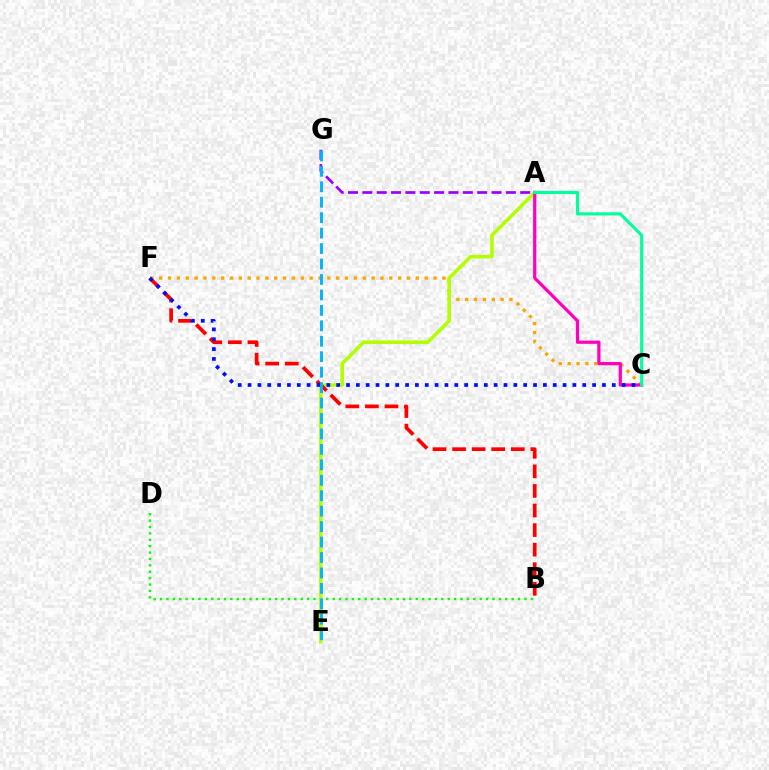{('C', 'F'): [{'color': '#ffa500', 'line_style': 'dotted', 'thickness': 2.4}, {'color': '#0010ff', 'line_style': 'dotted', 'thickness': 2.67}], ('B', 'D'): [{'color': '#08ff00', 'line_style': 'dotted', 'thickness': 1.74}], ('A', 'E'): [{'color': '#b3ff00', 'line_style': 'solid', 'thickness': 2.56}], ('B', 'F'): [{'color': '#ff0000', 'line_style': 'dashed', 'thickness': 2.66}], ('A', 'C'): [{'color': '#ff00bd', 'line_style': 'solid', 'thickness': 2.31}, {'color': '#00ff9d', 'line_style': 'solid', 'thickness': 2.22}], ('A', 'G'): [{'color': '#9b00ff', 'line_style': 'dashed', 'thickness': 1.95}], ('E', 'G'): [{'color': '#00b5ff', 'line_style': 'dashed', 'thickness': 2.1}]}